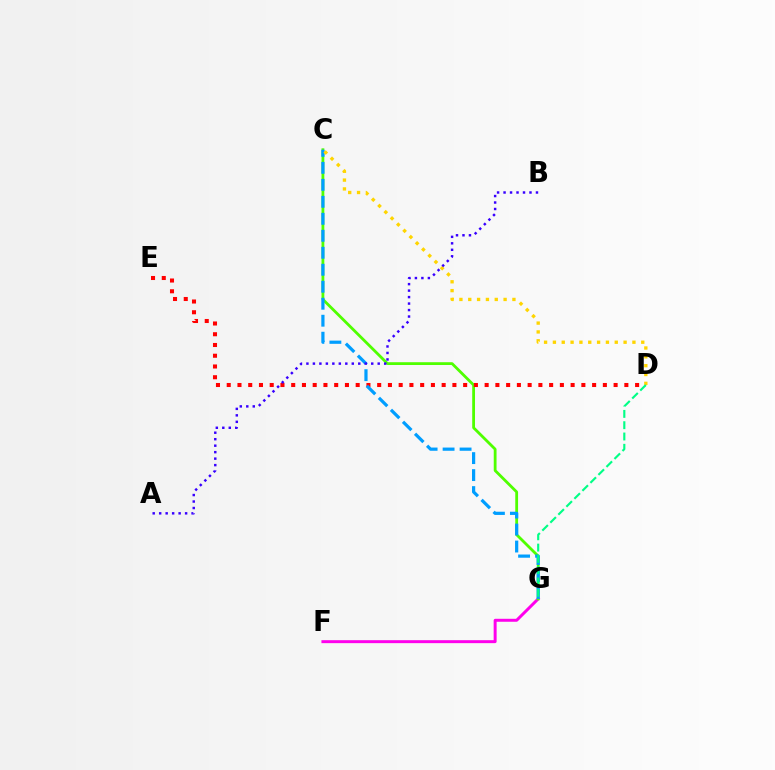{('F', 'G'): [{'color': '#ff00ed', 'line_style': 'solid', 'thickness': 2.14}], ('C', 'G'): [{'color': '#4fff00', 'line_style': 'solid', 'thickness': 2.01}, {'color': '#009eff', 'line_style': 'dashed', 'thickness': 2.31}], ('D', 'E'): [{'color': '#ff0000', 'line_style': 'dotted', 'thickness': 2.92}], ('C', 'D'): [{'color': '#ffd500', 'line_style': 'dotted', 'thickness': 2.4}], ('D', 'G'): [{'color': '#00ff86', 'line_style': 'dashed', 'thickness': 1.54}], ('A', 'B'): [{'color': '#3700ff', 'line_style': 'dotted', 'thickness': 1.76}]}